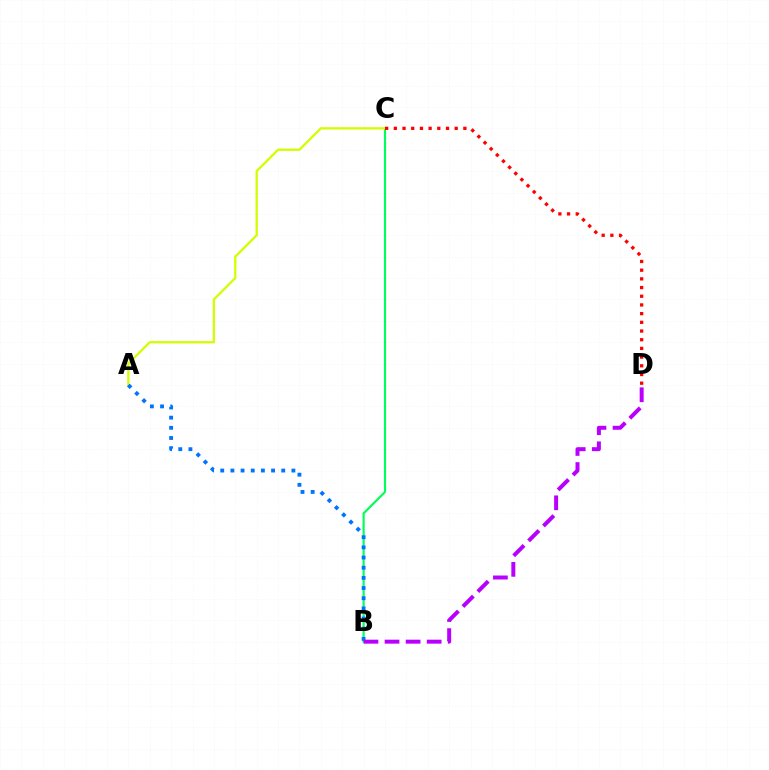{('B', 'C'): [{'color': '#00ff5c', 'line_style': 'solid', 'thickness': 1.55}], ('A', 'C'): [{'color': '#d1ff00', 'line_style': 'solid', 'thickness': 1.64}], ('A', 'B'): [{'color': '#0074ff', 'line_style': 'dotted', 'thickness': 2.76}], ('C', 'D'): [{'color': '#ff0000', 'line_style': 'dotted', 'thickness': 2.36}], ('B', 'D'): [{'color': '#b900ff', 'line_style': 'dashed', 'thickness': 2.86}]}